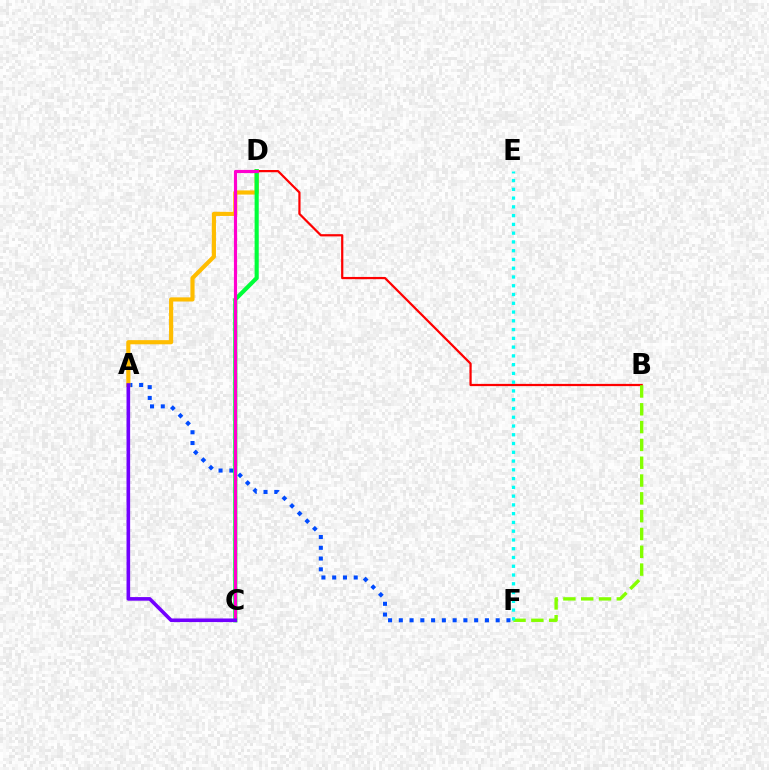{('B', 'D'): [{'color': '#ff0000', 'line_style': 'solid', 'thickness': 1.6}], ('B', 'F'): [{'color': '#84ff00', 'line_style': 'dashed', 'thickness': 2.42}], ('A', 'F'): [{'color': '#004bff', 'line_style': 'dotted', 'thickness': 2.92}], ('A', 'D'): [{'color': '#ffbd00', 'line_style': 'solid', 'thickness': 2.99}], ('C', 'D'): [{'color': '#00ff39', 'line_style': 'solid', 'thickness': 2.97}, {'color': '#ff00cf', 'line_style': 'solid', 'thickness': 2.26}], ('E', 'F'): [{'color': '#00fff6', 'line_style': 'dotted', 'thickness': 2.38}], ('A', 'C'): [{'color': '#7200ff', 'line_style': 'solid', 'thickness': 2.6}]}